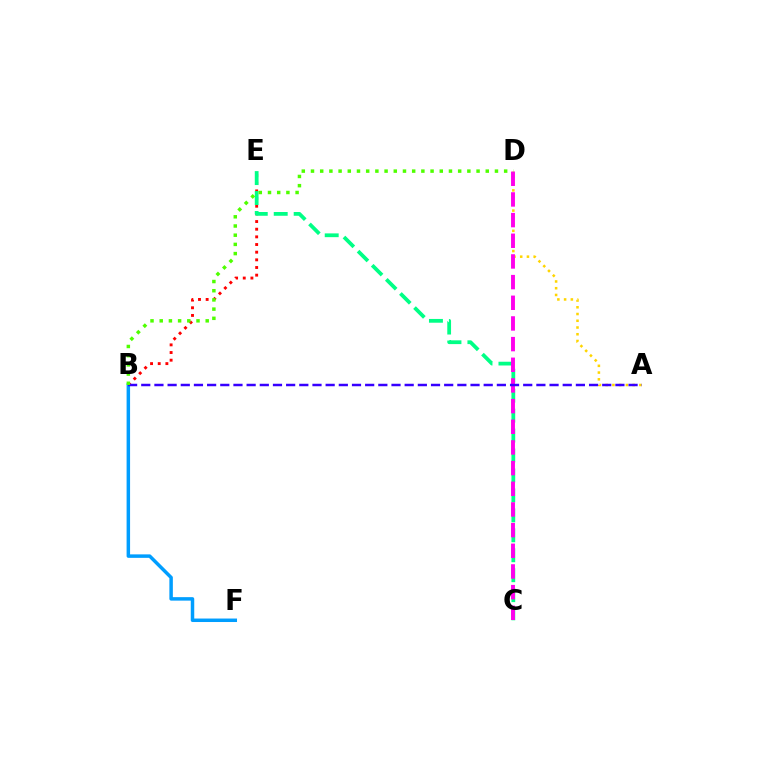{('A', 'D'): [{'color': '#ffd500', 'line_style': 'dotted', 'thickness': 1.83}], ('B', 'E'): [{'color': '#ff0000', 'line_style': 'dotted', 'thickness': 2.08}], ('C', 'E'): [{'color': '#00ff86', 'line_style': 'dashed', 'thickness': 2.71}], ('B', 'F'): [{'color': '#009eff', 'line_style': 'solid', 'thickness': 2.51}], ('C', 'D'): [{'color': '#ff00ed', 'line_style': 'dashed', 'thickness': 2.81}], ('A', 'B'): [{'color': '#3700ff', 'line_style': 'dashed', 'thickness': 1.79}], ('B', 'D'): [{'color': '#4fff00', 'line_style': 'dotted', 'thickness': 2.5}]}